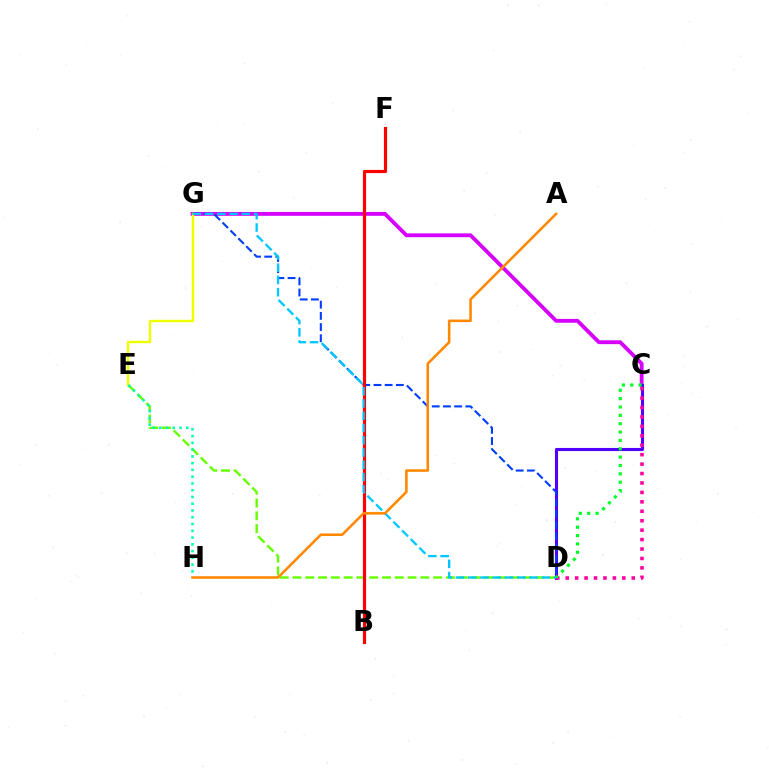{('D', 'E'): [{'color': '#66ff00', 'line_style': 'dashed', 'thickness': 1.74}], ('C', 'G'): [{'color': '#d600ff', 'line_style': 'solid', 'thickness': 2.76}], ('C', 'D'): [{'color': '#4f00ff', 'line_style': 'solid', 'thickness': 2.23}, {'color': '#ff00a0', 'line_style': 'dotted', 'thickness': 2.56}, {'color': '#00ff27', 'line_style': 'dotted', 'thickness': 2.27}], ('D', 'G'): [{'color': '#003fff', 'line_style': 'dashed', 'thickness': 1.52}, {'color': '#00c7ff', 'line_style': 'dashed', 'thickness': 1.66}], ('E', 'G'): [{'color': '#eeff00', 'line_style': 'solid', 'thickness': 1.74}], ('E', 'H'): [{'color': '#00ffaf', 'line_style': 'dotted', 'thickness': 1.84}], ('B', 'F'): [{'color': '#ff0000', 'line_style': 'solid', 'thickness': 2.29}], ('A', 'H'): [{'color': '#ff8800', 'line_style': 'solid', 'thickness': 1.85}]}